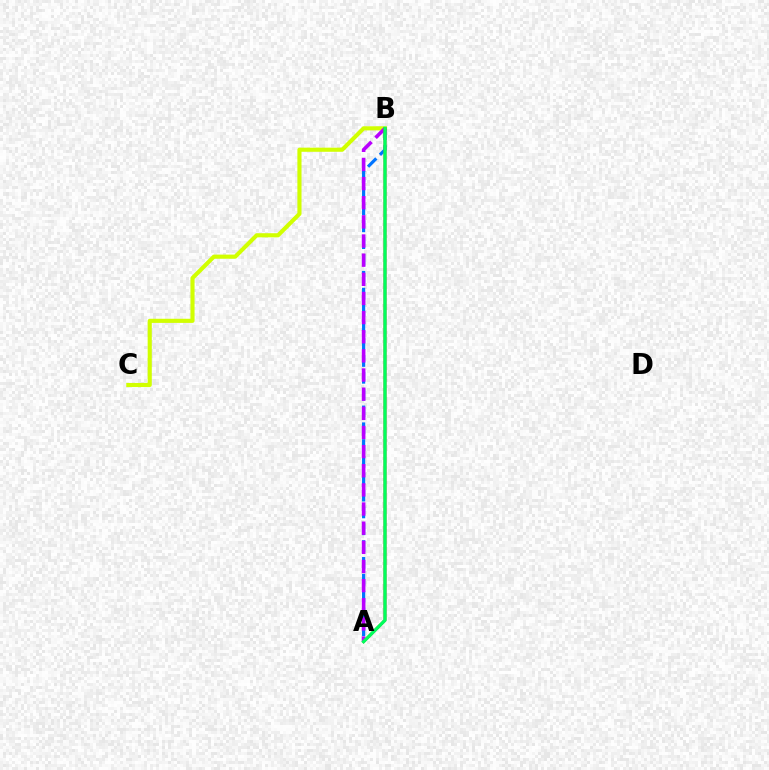{('B', 'C'): [{'color': '#d1ff00', 'line_style': 'solid', 'thickness': 2.97}], ('A', 'B'): [{'color': '#0074ff', 'line_style': 'dashed', 'thickness': 2.29}, {'color': '#b900ff', 'line_style': 'dashed', 'thickness': 2.6}, {'color': '#ff0000', 'line_style': 'solid', 'thickness': 1.92}, {'color': '#00ff5c', 'line_style': 'solid', 'thickness': 2.37}]}